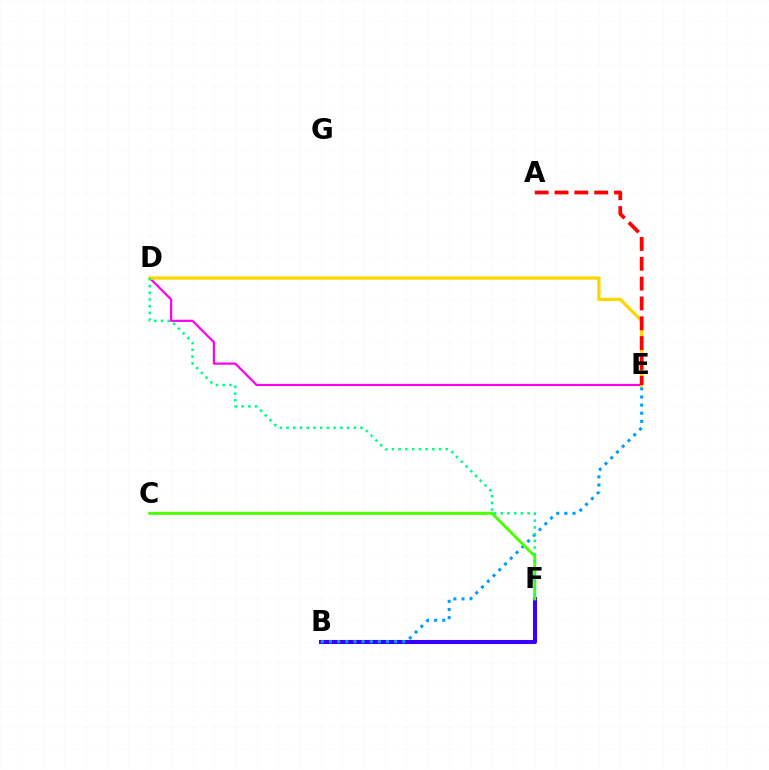{('B', 'F'): [{'color': '#3700ff', 'line_style': 'solid', 'thickness': 2.93}], ('B', 'E'): [{'color': '#009eff', 'line_style': 'dotted', 'thickness': 2.21}], ('D', 'E'): [{'color': '#ff00ed', 'line_style': 'solid', 'thickness': 1.59}, {'color': '#ffd500', 'line_style': 'solid', 'thickness': 2.35}], ('C', 'F'): [{'color': '#4fff00', 'line_style': 'solid', 'thickness': 2.15}], ('A', 'E'): [{'color': '#ff0000', 'line_style': 'dashed', 'thickness': 2.7}], ('D', 'F'): [{'color': '#00ff86', 'line_style': 'dotted', 'thickness': 1.83}]}